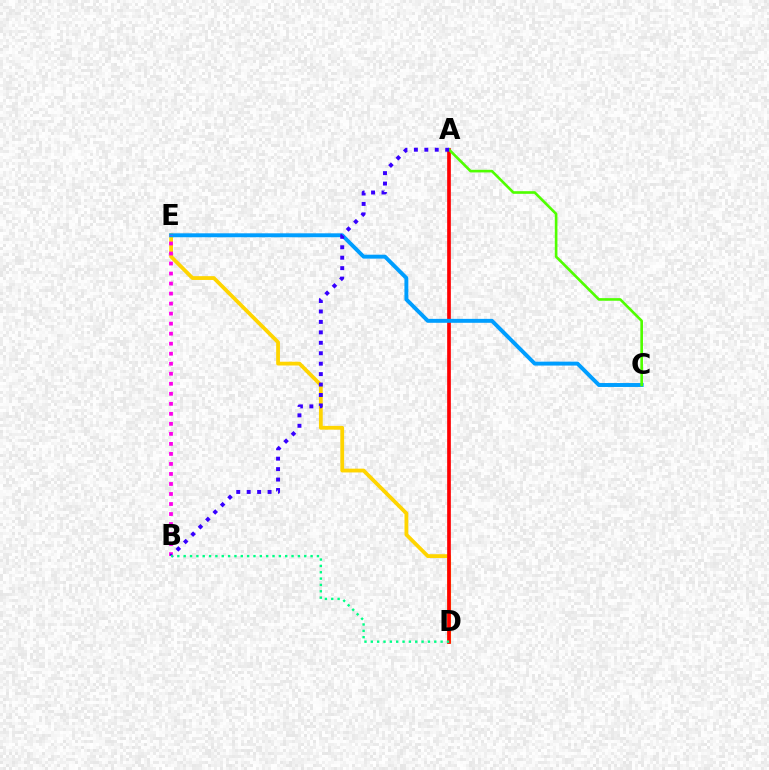{('D', 'E'): [{'color': '#ffd500', 'line_style': 'solid', 'thickness': 2.73}], ('A', 'D'): [{'color': '#ff0000', 'line_style': 'solid', 'thickness': 2.65}], ('C', 'E'): [{'color': '#009eff', 'line_style': 'solid', 'thickness': 2.83}], ('B', 'E'): [{'color': '#ff00ed', 'line_style': 'dotted', 'thickness': 2.72}], ('A', 'C'): [{'color': '#4fff00', 'line_style': 'solid', 'thickness': 1.9}], ('A', 'B'): [{'color': '#3700ff', 'line_style': 'dotted', 'thickness': 2.84}], ('B', 'D'): [{'color': '#00ff86', 'line_style': 'dotted', 'thickness': 1.72}]}